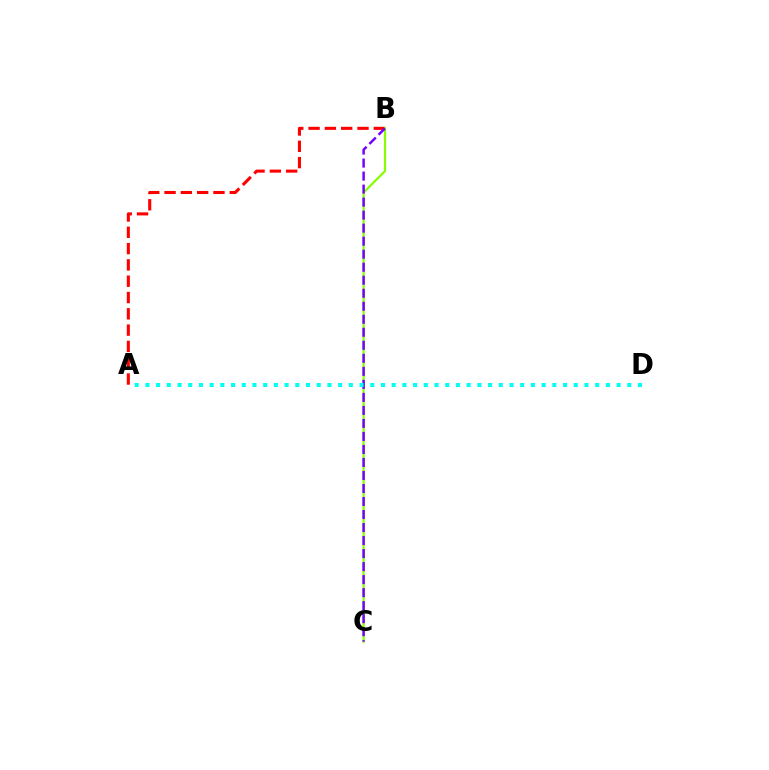{('A', 'B'): [{'color': '#ff0000', 'line_style': 'dashed', 'thickness': 2.22}], ('B', 'C'): [{'color': '#84ff00', 'line_style': 'solid', 'thickness': 1.57}, {'color': '#7200ff', 'line_style': 'dashed', 'thickness': 1.77}], ('A', 'D'): [{'color': '#00fff6', 'line_style': 'dotted', 'thickness': 2.91}]}